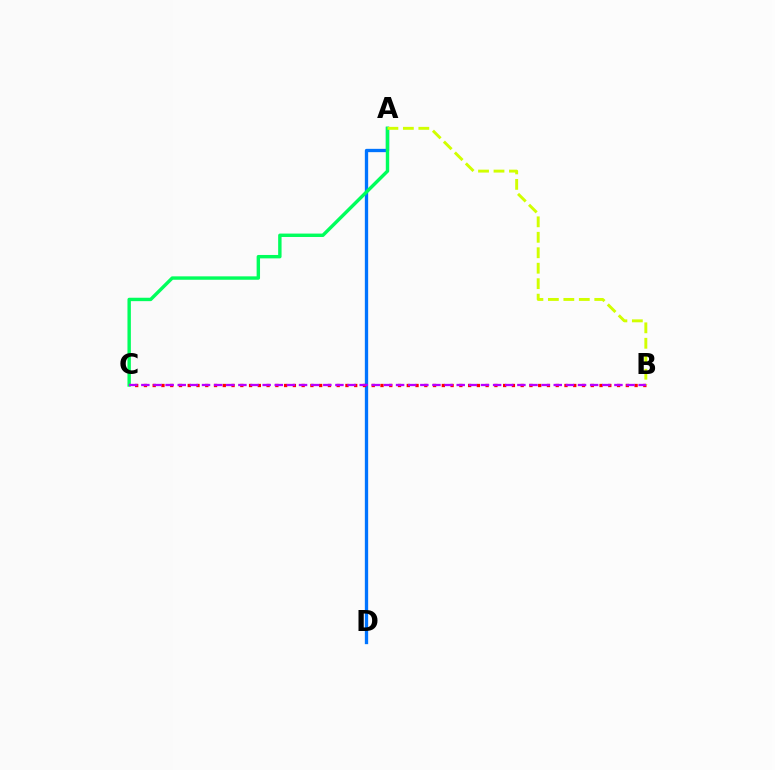{('A', 'D'): [{'color': '#0074ff', 'line_style': 'solid', 'thickness': 2.39}], ('A', 'C'): [{'color': '#00ff5c', 'line_style': 'solid', 'thickness': 2.45}], ('B', 'C'): [{'color': '#ff0000', 'line_style': 'dotted', 'thickness': 2.38}, {'color': '#b900ff', 'line_style': 'dashed', 'thickness': 1.65}], ('A', 'B'): [{'color': '#d1ff00', 'line_style': 'dashed', 'thickness': 2.1}]}